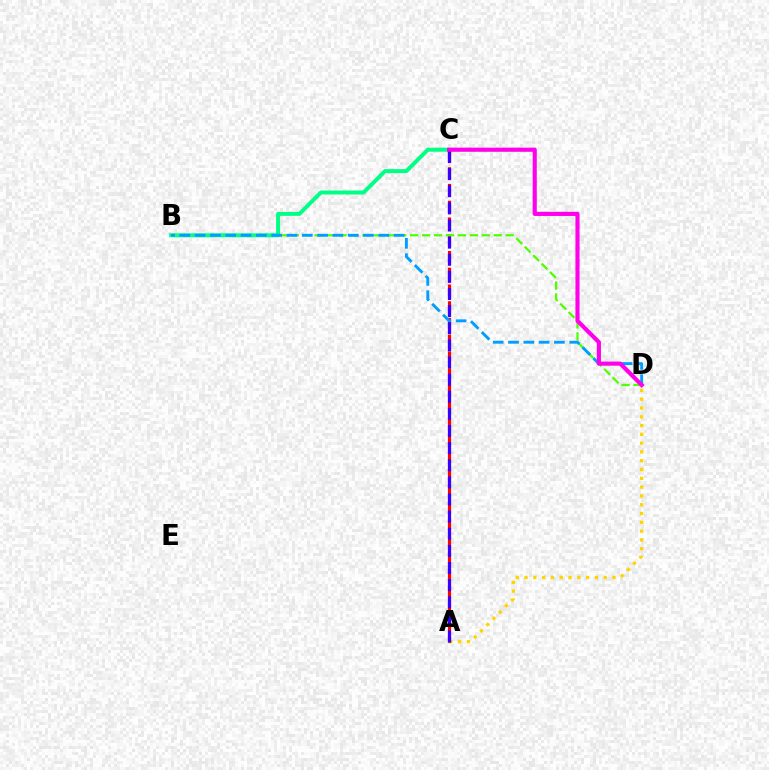{('A', 'D'): [{'color': '#ffd500', 'line_style': 'dotted', 'thickness': 2.39}], ('A', 'C'): [{'color': '#ff0000', 'line_style': 'dashed', 'thickness': 2.28}, {'color': '#3700ff', 'line_style': 'dashed', 'thickness': 2.33}], ('B', 'D'): [{'color': '#4fff00', 'line_style': 'dashed', 'thickness': 1.62}, {'color': '#009eff', 'line_style': 'dashed', 'thickness': 2.08}], ('B', 'C'): [{'color': '#00ff86', 'line_style': 'solid', 'thickness': 2.86}], ('C', 'D'): [{'color': '#ff00ed', 'line_style': 'solid', 'thickness': 2.97}]}